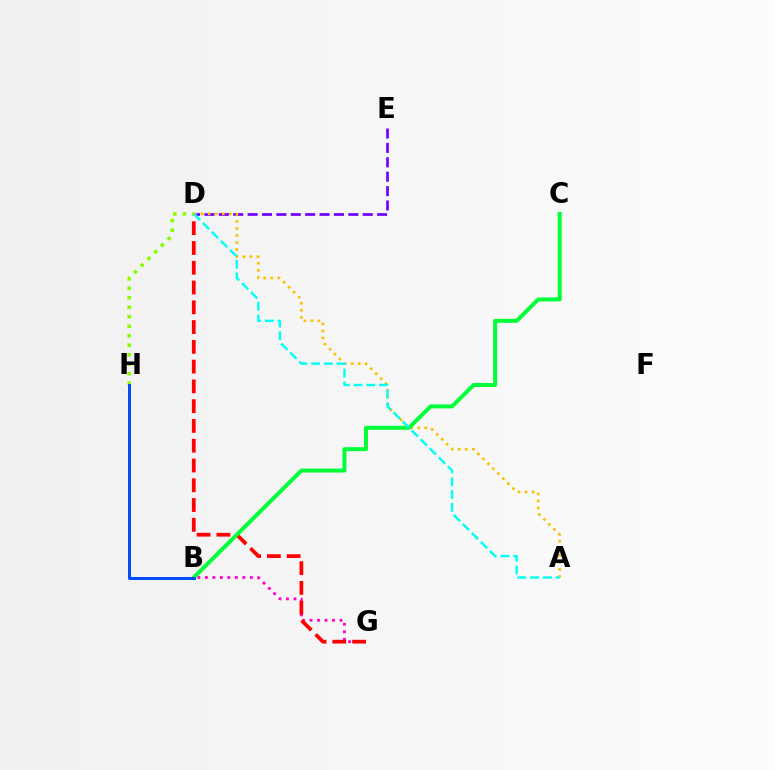{('B', 'G'): [{'color': '#ff00cf', 'line_style': 'dotted', 'thickness': 2.04}], ('D', 'E'): [{'color': '#7200ff', 'line_style': 'dashed', 'thickness': 1.96}], ('A', 'D'): [{'color': '#ffbd00', 'line_style': 'dotted', 'thickness': 1.91}, {'color': '#00fff6', 'line_style': 'dashed', 'thickness': 1.73}], ('D', 'G'): [{'color': '#ff0000', 'line_style': 'dashed', 'thickness': 2.69}], ('B', 'C'): [{'color': '#00ff39', 'line_style': 'solid', 'thickness': 2.86}], ('D', 'H'): [{'color': '#84ff00', 'line_style': 'dotted', 'thickness': 2.58}], ('B', 'H'): [{'color': '#004bff', 'line_style': 'solid', 'thickness': 2.13}]}